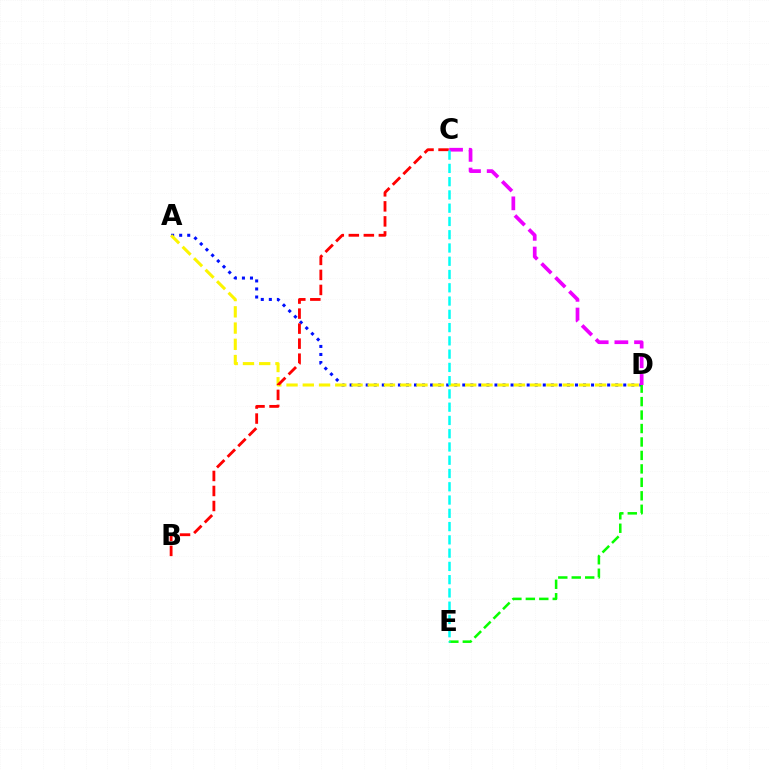{('A', 'D'): [{'color': '#0010ff', 'line_style': 'dotted', 'thickness': 2.19}, {'color': '#fcf500', 'line_style': 'dashed', 'thickness': 2.21}], ('D', 'E'): [{'color': '#08ff00', 'line_style': 'dashed', 'thickness': 1.83}], ('B', 'C'): [{'color': '#ff0000', 'line_style': 'dashed', 'thickness': 2.04}], ('C', 'D'): [{'color': '#ee00ff', 'line_style': 'dashed', 'thickness': 2.67}], ('C', 'E'): [{'color': '#00fff6', 'line_style': 'dashed', 'thickness': 1.8}]}